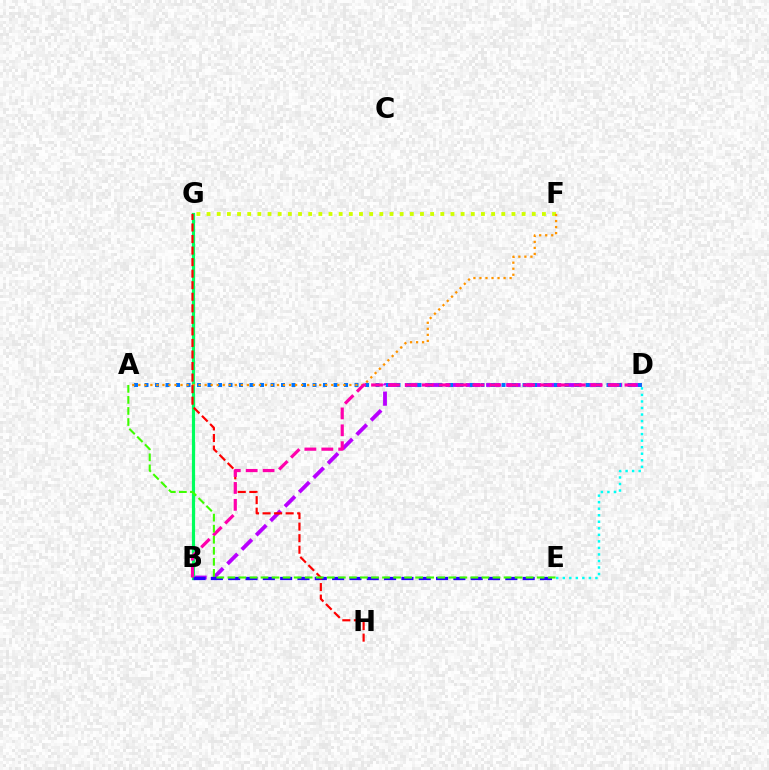{('F', 'G'): [{'color': '#d1ff00', 'line_style': 'dotted', 'thickness': 2.76}], ('B', 'D'): [{'color': '#b900ff', 'line_style': 'dashed', 'thickness': 2.76}, {'color': '#ff00ac', 'line_style': 'dashed', 'thickness': 2.3}], ('D', 'E'): [{'color': '#00fff6', 'line_style': 'dotted', 'thickness': 1.77}], ('B', 'G'): [{'color': '#00ff5c', 'line_style': 'solid', 'thickness': 2.29}], ('A', 'D'): [{'color': '#0074ff', 'line_style': 'dotted', 'thickness': 2.85}], ('A', 'F'): [{'color': '#ff9400', 'line_style': 'dotted', 'thickness': 1.64}], ('B', 'E'): [{'color': '#2500ff', 'line_style': 'dashed', 'thickness': 2.35}], ('G', 'H'): [{'color': '#ff0000', 'line_style': 'dashed', 'thickness': 1.57}], ('A', 'E'): [{'color': '#3dff00', 'line_style': 'dashed', 'thickness': 1.5}]}